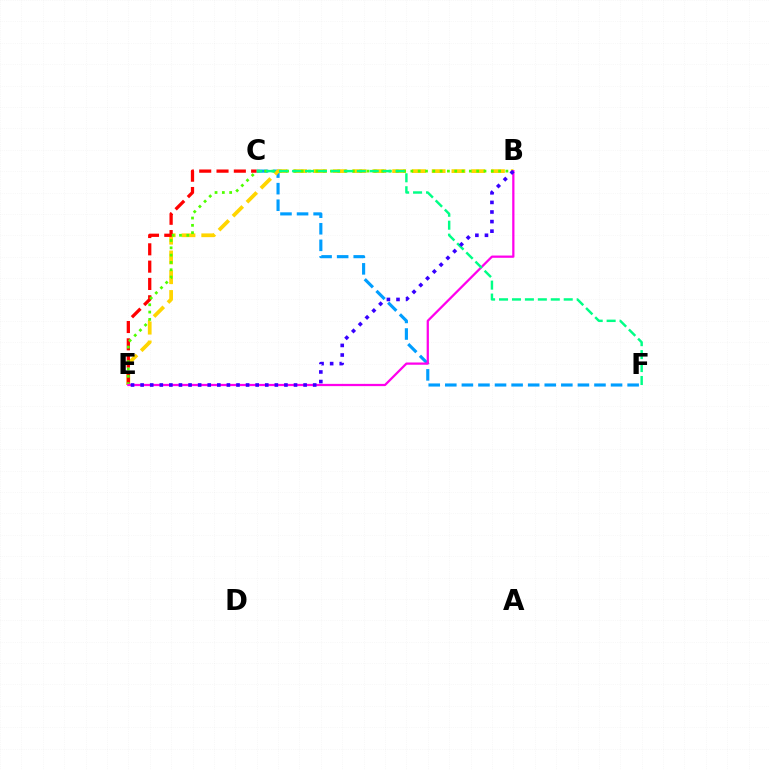{('C', 'F'): [{'color': '#009eff', 'line_style': 'dashed', 'thickness': 2.25}, {'color': '#00ff86', 'line_style': 'dashed', 'thickness': 1.76}], ('B', 'E'): [{'color': '#ffd500', 'line_style': 'dashed', 'thickness': 2.69}, {'color': '#4fff00', 'line_style': 'dotted', 'thickness': 1.99}, {'color': '#ff00ed', 'line_style': 'solid', 'thickness': 1.62}, {'color': '#3700ff', 'line_style': 'dotted', 'thickness': 2.6}], ('C', 'E'): [{'color': '#ff0000', 'line_style': 'dashed', 'thickness': 2.35}]}